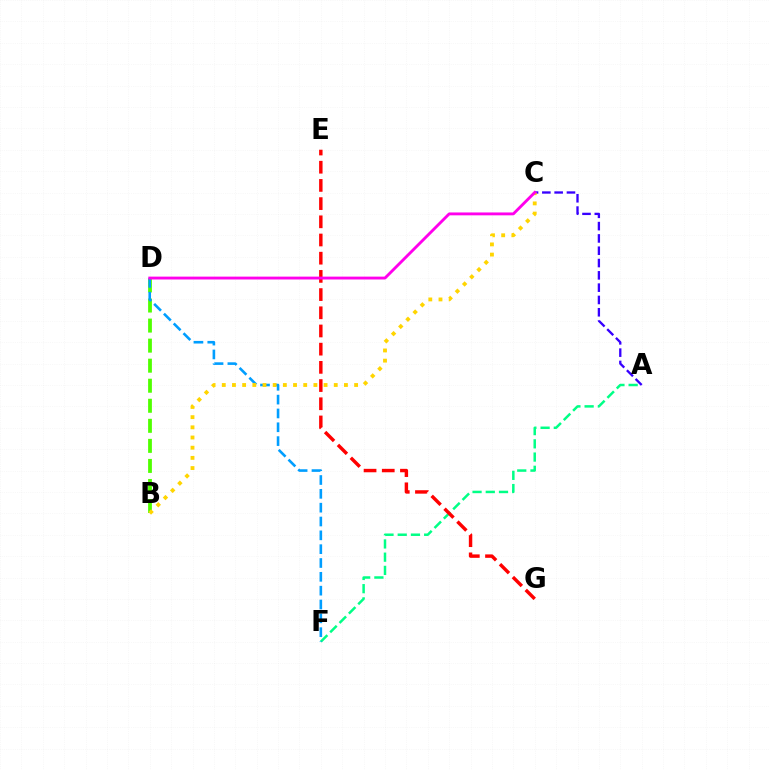{('B', 'D'): [{'color': '#4fff00', 'line_style': 'dashed', 'thickness': 2.72}], ('A', 'F'): [{'color': '#00ff86', 'line_style': 'dashed', 'thickness': 1.8}], ('D', 'F'): [{'color': '#009eff', 'line_style': 'dashed', 'thickness': 1.88}], ('A', 'C'): [{'color': '#3700ff', 'line_style': 'dashed', 'thickness': 1.67}], ('E', 'G'): [{'color': '#ff0000', 'line_style': 'dashed', 'thickness': 2.47}], ('B', 'C'): [{'color': '#ffd500', 'line_style': 'dotted', 'thickness': 2.77}], ('C', 'D'): [{'color': '#ff00ed', 'line_style': 'solid', 'thickness': 2.07}]}